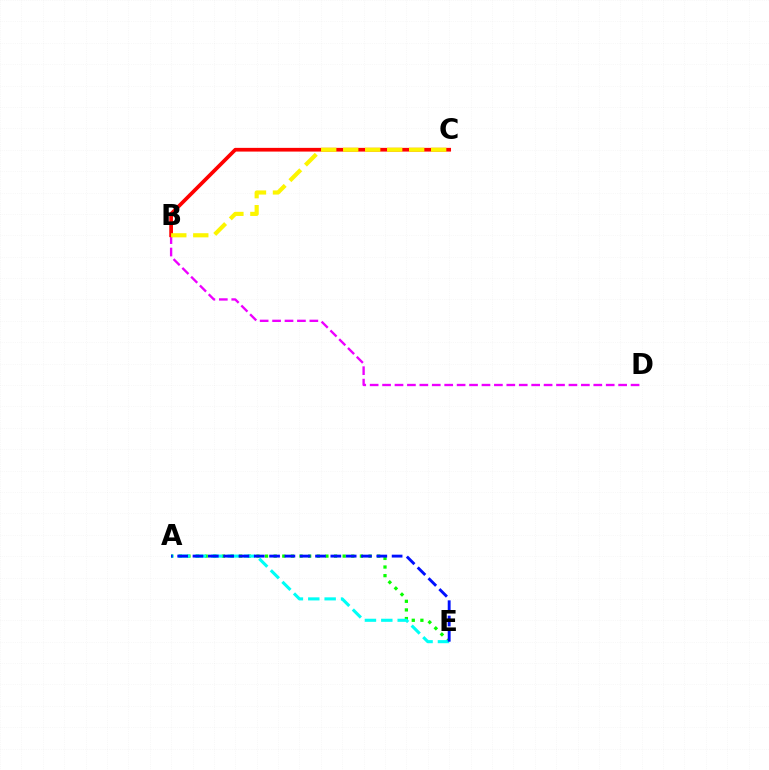{('B', 'D'): [{'color': '#ee00ff', 'line_style': 'dashed', 'thickness': 1.69}], ('B', 'C'): [{'color': '#ff0000', 'line_style': 'solid', 'thickness': 2.67}, {'color': '#fcf500', 'line_style': 'dashed', 'thickness': 2.99}], ('A', 'E'): [{'color': '#08ff00', 'line_style': 'dotted', 'thickness': 2.34}, {'color': '#00fff6', 'line_style': 'dashed', 'thickness': 2.22}, {'color': '#0010ff', 'line_style': 'dashed', 'thickness': 2.08}]}